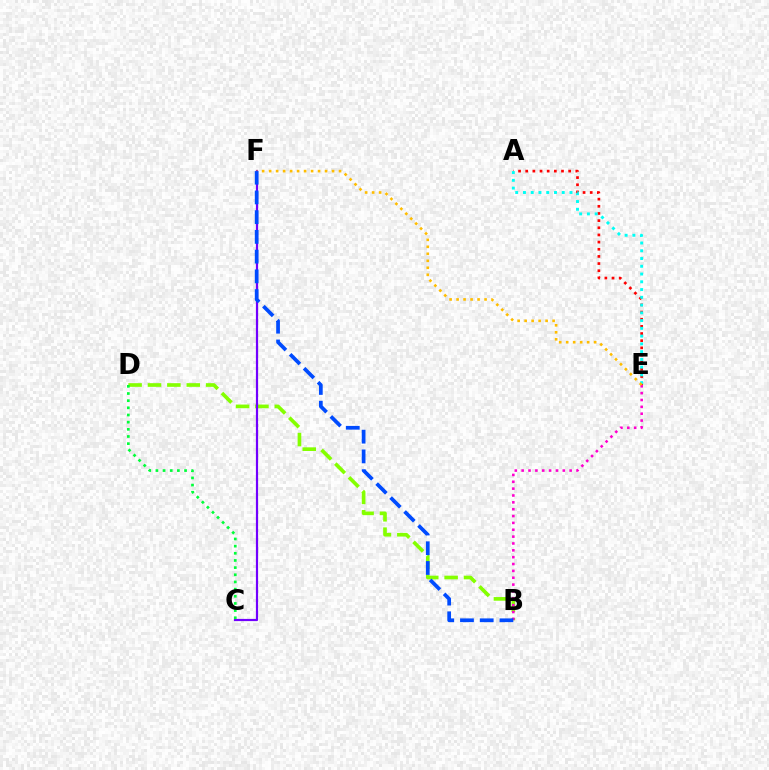{('A', 'E'): [{'color': '#ff0000', 'line_style': 'dotted', 'thickness': 1.94}, {'color': '#00fff6', 'line_style': 'dotted', 'thickness': 2.11}], ('B', 'D'): [{'color': '#84ff00', 'line_style': 'dashed', 'thickness': 2.63}], ('C', 'F'): [{'color': '#7200ff', 'line_style': 'solid', 'thickness': 1.58}], ('B', 'E'): [{'color': '#ff00cf', 'line_style': 'dotted', 'thickness': 1.86}], ('E', 'F'): [{'color': '#ffbd00', 'line_style': 'dotted', 'thickness': 1.9}], ('C', 'D'): [{'color': '#00ff39', 'line_style': 'dotted', 'thickness': 1.95}], ('B', 'F'): [{'color': '#004bff', 'line_style': 'dashed', 'thickness': 2.68}]}